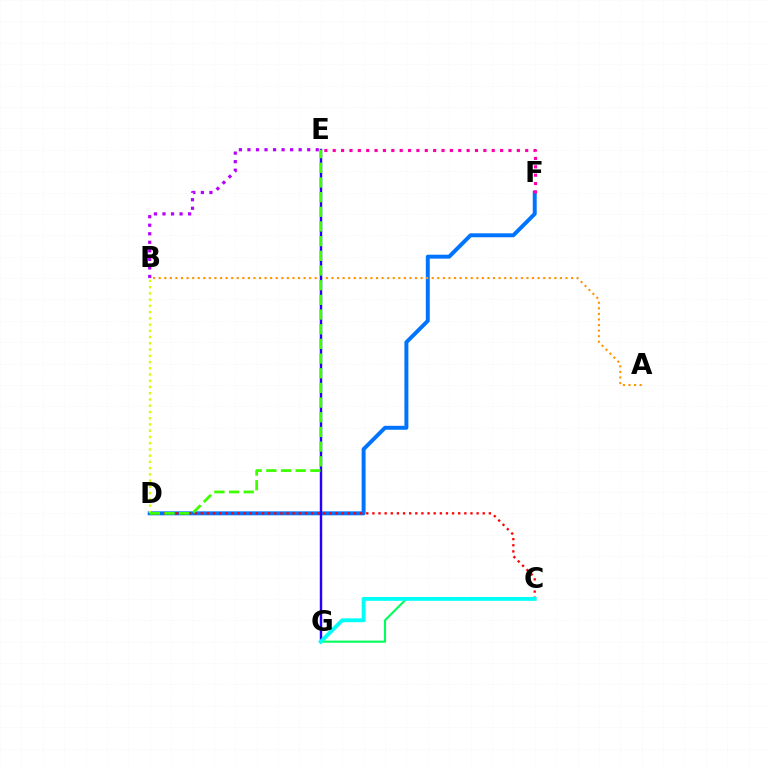{('B', 'E'): [{'color': '#b900ff', 'line_style': 'dotted', 'thickness': 2.32}], ('D', 'F'): [{'color': '#0074ff', 'line_style': 'solid', 'thickness': 2.84}], ('C', 'D'): [{'color': '#ff0000', 'line_style': 'dotted', 'thickness': 1.67}], ('A', 'B'): [{'color': '#ff9400', 'line_style': 'dotted', 'thickness': 1.51}], ('E', 'F'): [{'color': '#ff00ac', 'line_style': 'dotted', 'thickness': 2.27}], ('E', 'G'): [{'color': '#2500ff', 'line_style': 'solid', 'thickness': 1.74}], ('B', 'D'): [{'color': '#d1ff00', 'line_style': 'dotted', 'thickness': 1.7}], ('C', 'G'): [{'color': '#00ff5c', 'line_style': 'solid', 'thickness': 1.52}, {'color': '#00fff6', 'line_style': 'solid', 'thickness': 2.77}], ('D', 'E'): [{'color': '#3dff00', 'line_style': 'dashed', 'thickness': 1.99}]}